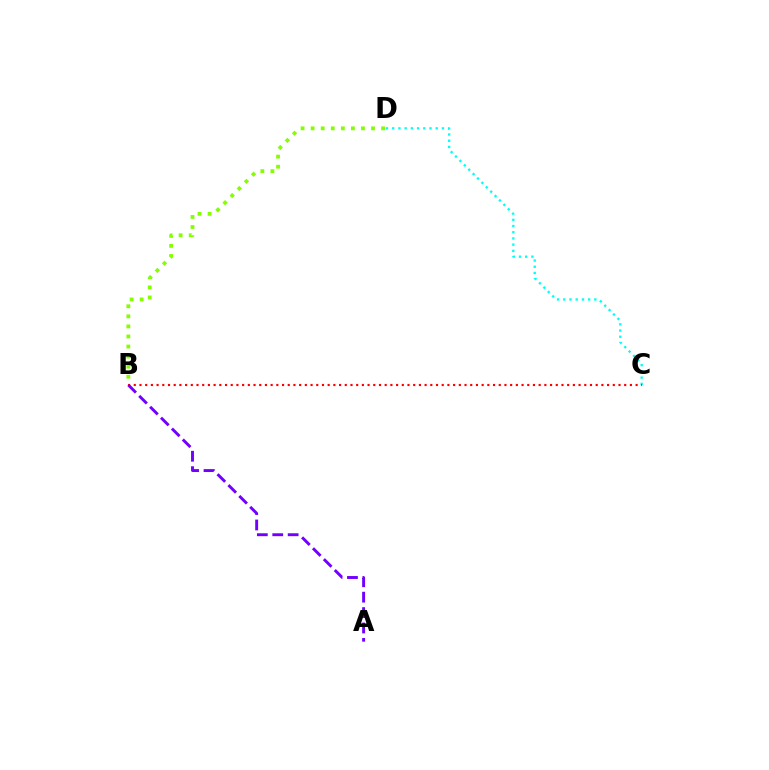{('B', 'D'): [{'color': '#84ff00', 'line_style': 'dotted', 'thickness': 2.74}], ('C', 'D'): [{'color': '#00fff6', 'line_style': 'dotted', 'thickness': 1.69}], ('B', 'C'): [{'color': '#ff0000', 'line_style': 'dotted', 'thickness': 1.55}], ('A', 'B'): [{'color': '#7200ff', 'line_style': 'dashed', 'thickness': 2.09}]}